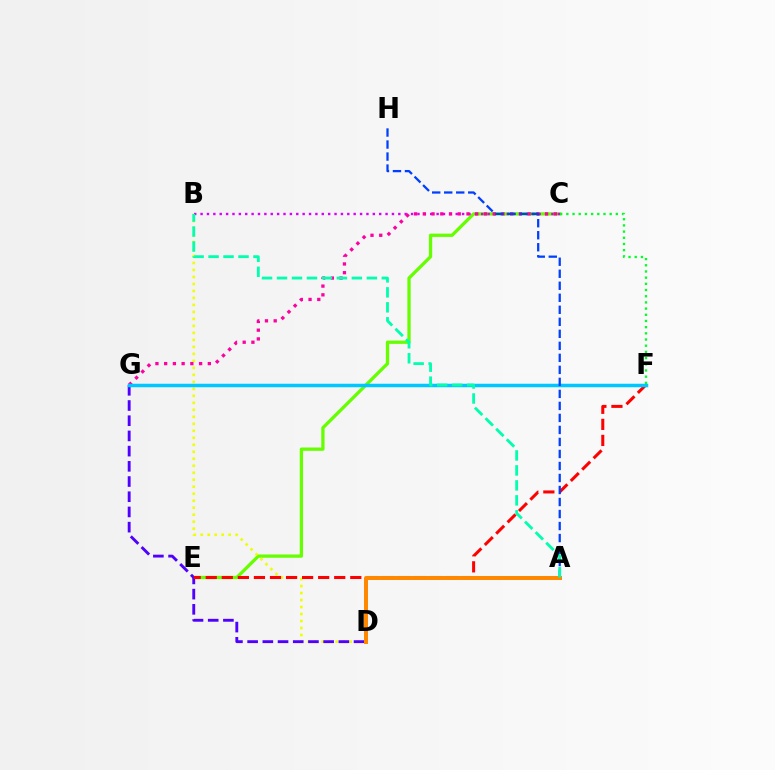{('C', 'E'): [{'color': '#66ff00', 'line_style': 'solid', 'thickness': 2.37}], ('B', 'D'): [{'color': '#eeff00', 'line_style': 'dotted', 'thickness': 1.9}], ('D', 'G'): [{'color': '#4f00ff', 'line_style': 'dashed', 'thickness': 2.07}], ('B', 'C'): [{'color': '#d600ff', 'line_style': 'dotted', 'thickness': 1.73}], ('E', 'F'): [{'color': '#ff0000', 'line_style': 'dashed', 'thickness': 2.18}], ('C', 'G'): [{'color': '#ff00a0', 'line_style': 'dotted', 'thickness': 2.37}], ('F', 'G'): [{'color': '#00c7ff', 'line_style': 'solid', 'thickness': 2.51}], ('A', 'H'): [{'color': '#003fff', 'line_style': 'dashed', 'thickness': 1.63}], ('A', 'D'): [{'color': '#ff8800', 'line_style': 'solid', 'thickness': 2.87}], ('A', 'B'): [{'color': '#00ffaf', 'line_style': 'dashed', 'thickness': 2.03}], ('C', 'F'): [{'color': '#00ff27', 'line_style': 'dotted', 'thickness': 1.68}]}